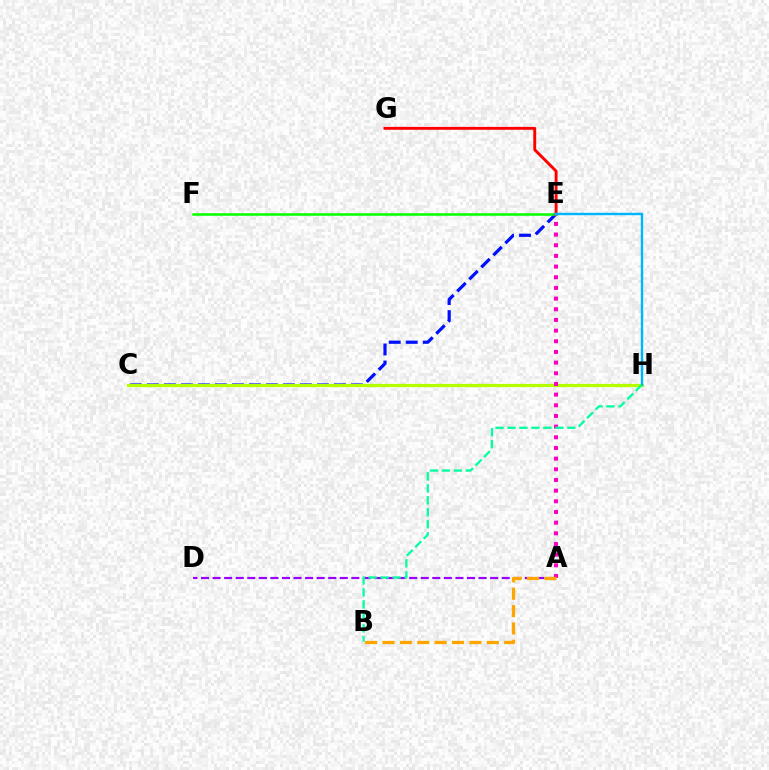{('A', 'D'): [{'color': '#9b00ff', 'line_style': 'dashed', 'thickness': 1.57}], ('E', 'G'): [{'color': '#ff0000', 'line_style': 'solid', 'thickness': 2.09}], ('C', 'E'): [{'color': '#0010ff', 'line_style': 'dashed', 'thickness': 2.31}], ('C', 'H'): [{'color': '#b3ff00', 'line_style': 'solid', 'thickness': 2.3}], ('E', 'F'): [{'color': '#08ff00', 'line_style': 'solid', 'thickness': 1.83}], ('A', 'E'): [{'color': '#ff00bd', 'line_style': 'dotted', 'thickness': 2.9}], ('A', 'B'): [{'color': '#ffa500', 'line_style': 'dashed', 'thickness': 2.36}], ('E', 'H'): [{'color': '#00b5ff', 'line_style': 'solid', 'thickness': 1.74}], ('B', 'H'): [{'color': '#00ff9d', 'line_style': 'dashed', 'thickness': 1.63}]}